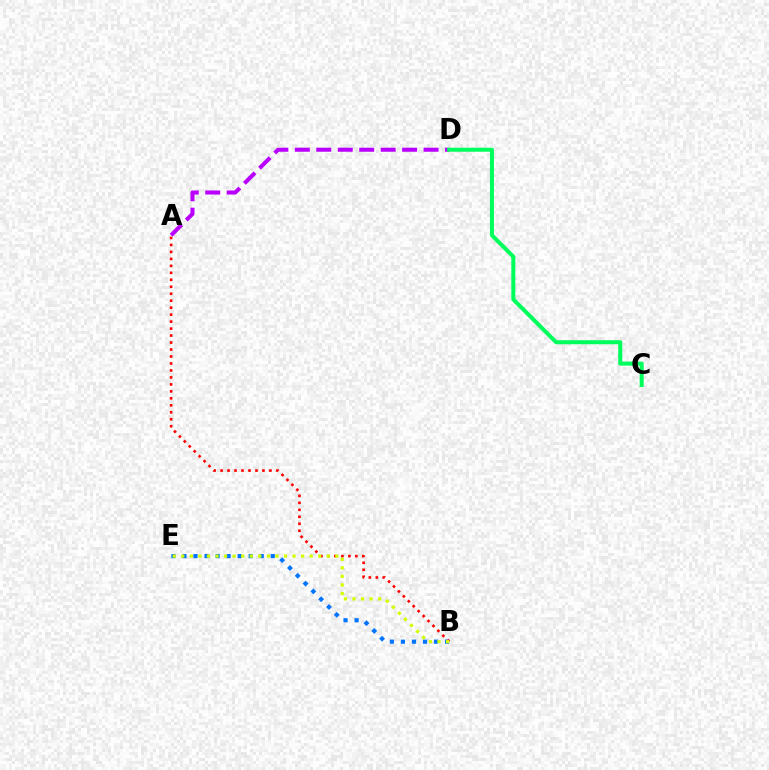{('B', 'E'): [{'color': '#0074ff', 'line_style': 'dotted', 'thickness': 3.0}, {'color': '#d1ff00', 'line_style': 'dotted', 'thickness': 2.33}], ('A', 'D'): [{'color': '#b900ff', 'line_style': 'dashed', 'thickness': 2.92}], ('A', 'B'): [{'color': '#ff0000', 'line_style': 'dotted', 'thickness': 1.89}], ('C', 'D'): [{'color': '#00ff5c', 'line_style': 'solid', 'thickness': 2.9}]}